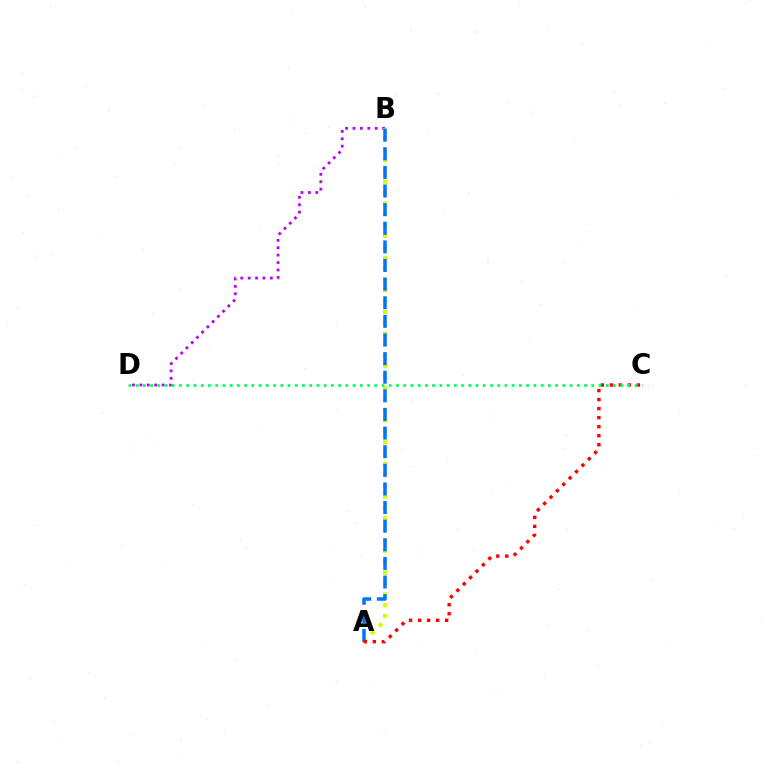{('B', 'D'): [{'color': '#b900ff', 'line_style': 'dotted', 'thickness': 2.01}], ('A', 'B'): [{'color': '#d1ff00', 'line_style': 'dotted', 'thickness': 2.95}, {'color': '#0074ff', 'line_style': 'dashed', 'thickness': 2.53}], ('A', 'C'): [{'color': '#ff0000', 'line_style': 'dotted', 'thickness': 2.45}], ('C', 'D'): [{'color': '#00ff5c', 'line_style': 'dotted', 'thickness': 1.96}]}